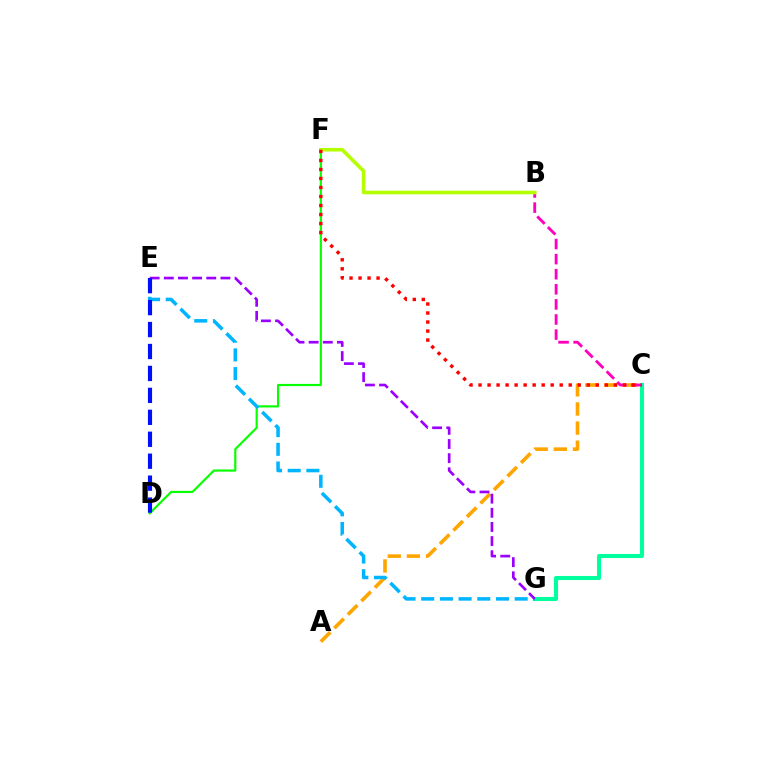{('A', 'C'): [{'color': '#ffa500', 'line_style': 'dashed', 'thickness': 2.6}], ('C', 'G'): [{'color': '#00ff9d', 'line_style': 'solid', 'thickness': 2.93}], ('B', 'C'): [{'color': '#ff00bd', 'line_style': 'dashed', 'thickness': 2.05}], ('D', 'F'): [{'color': '#08ff00', 'line_style': 'solid', 'thickness': 1.56}], ('E', 'G'): [{'color': '#00b5ff', 'line_style': 'dashed', 'thickness': 2.54}, {'color': '#9b00ff', 'line_style': 'dashed', 'thickness': 1.92}], ('B', 'F'): [{'color': '#b3ff00', 'line_style': 'solid', 'thickness': 2.59}], ('C', 'F'): [{'color': '#ff0000', 'line_style': 'dotted', 'thickness': 2.45}], ('D', 'E'): [{'color': '#0010ff', 'line_style': 'dashed', 'thickness': 2.98}]}